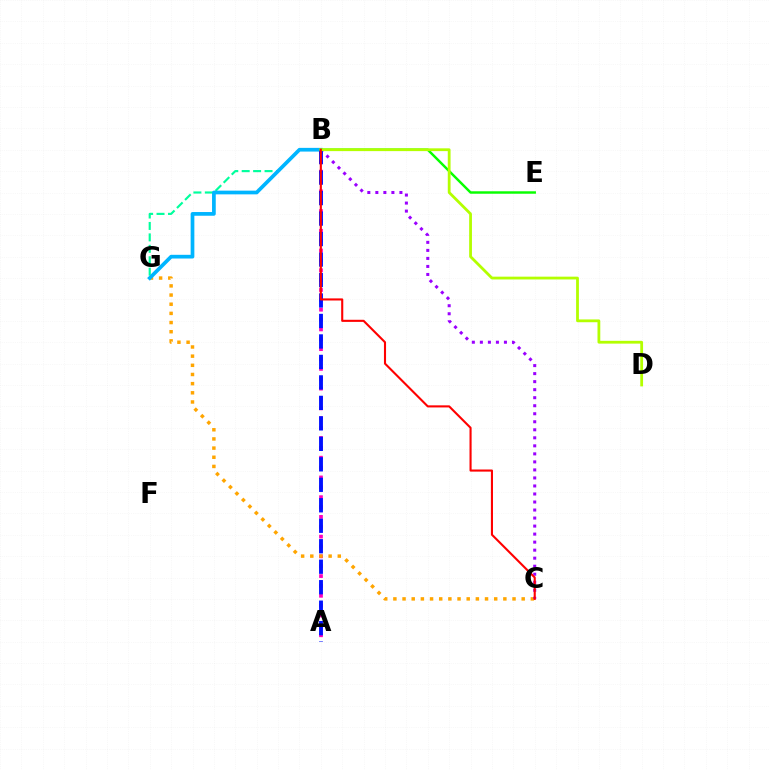{('B', 'G'): [{'color': '#00ff9d', 'line_style': 'dashed', 'thickness': 1.55}, {'color': '#00b5ff', 'line_style': 'solid', 'thickness': 2.67}], ('A', 'B'): [{'color': '#ff00bd', 'line_style': 'dotted', 'thickness': 2.68}, {'color': '#0010ff', 'line_style': 'dashed', 'thickness': 2.78}], ('C', 'G'): [{'color': '#ffa500', 'line_style': 'dotted', 'thickness': 2.49}], ('B', 'E'): [{'color': '#08ff00', 'line_style': 'solid', 'thickness': 1.77}], ('B', 'C'): [{'color': '#9b00ff', 'line_style': 'dotted', 'thickness': 2.18}, {'color': '#ff0000', 'line_style': 'solid', 'thickness': 1.51}], ('B', 'D'): [{'color': '#b3ff00', 'line_style': 'solid', 'thickness': 2.01}]}